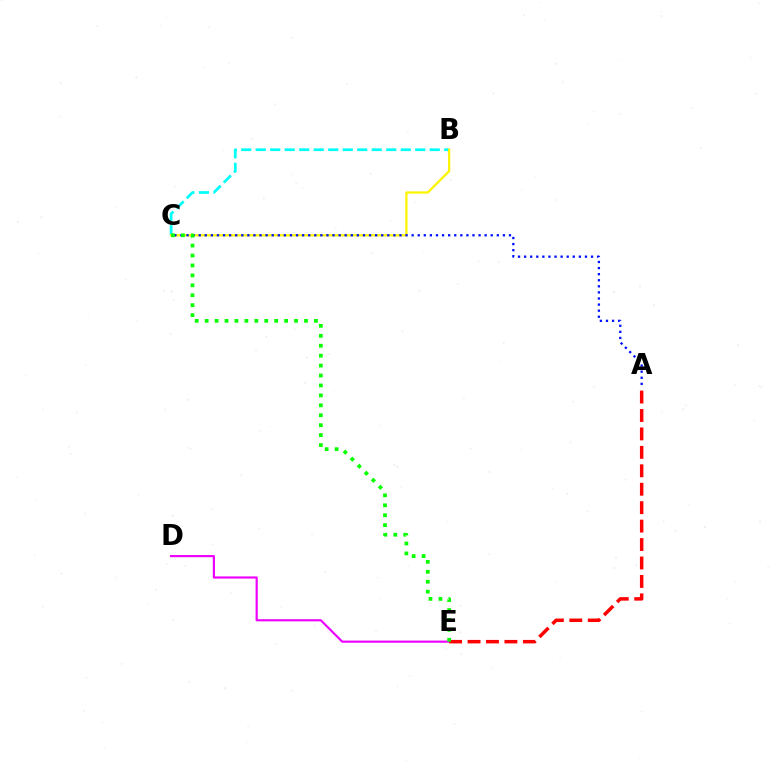{('B', 'C'): [{'color': '#00fff6', 'line_style': 'dashed', 'thickness': 1.97}, {'color': '#fcf500', 'line_style': 'solid', 'thickness': 1.62}], ('D', 'E'): [{'color': '#ee00ff', 'line_style': 'solid', 'thickness': 1.56}], ('A', 'E'): [{'color': '#ff0000', 'line_style': 'dashed', 'thickness': 2.5}], ('A', 'C'): [{'color': '#0010ff', 'line_style': 'dotted', 'thickness': 1.65}], ('C', 'E'): [{'color': '#08ff00', 'line_style': 'dotted', 'thickness': 2.7}]}